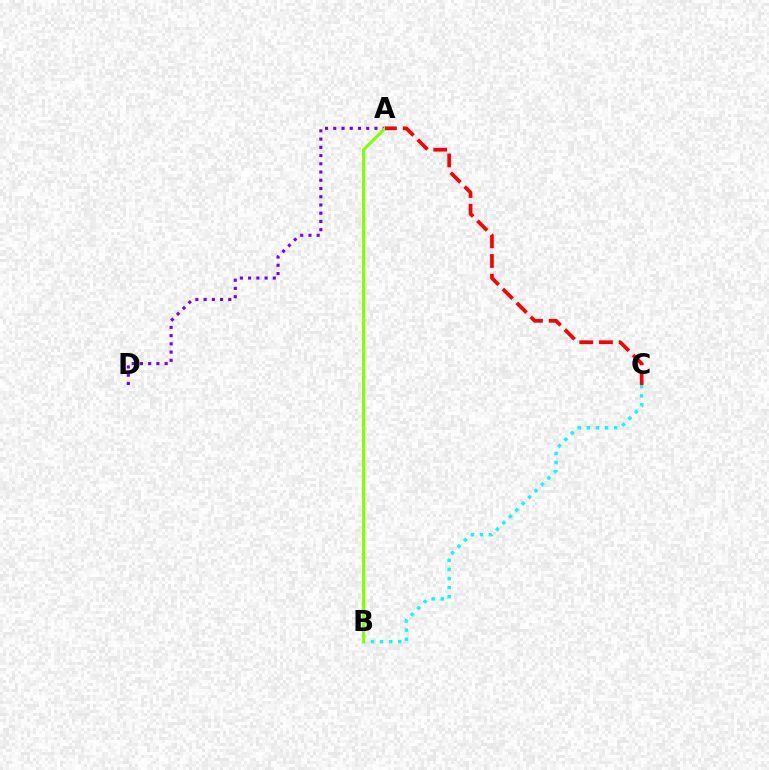{('B', 'C'): [{'color': '#00fff6', 'line_style': 'dotted', 'thickness': 2.47}], ('A', 'D'): [{'color': '#7200ff', 'line_style': 'dotted', 'thickness': 2.24}], ('A', 'B'): [{'color': '#84ff00', 'line_style': 'solid', 'thickness': 2.24}], ('A', 'C'): [{'color': '#ff0000', 'line_style': 'dashed', 'thickness': 2.68}]}